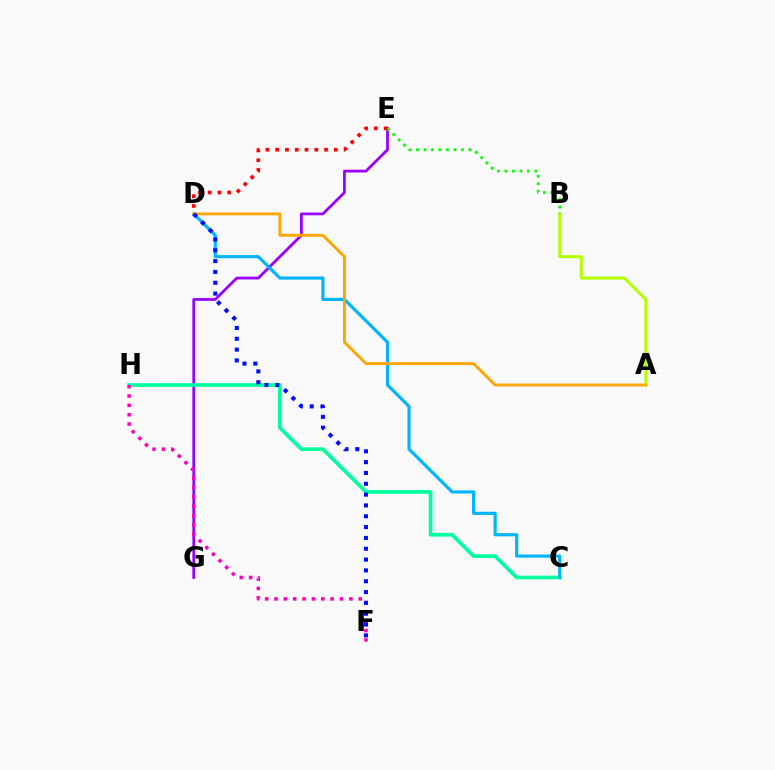{('E', 'G'): [{'color': '#9b00ff', 'line_style': 'solid', 'thickness': 2.0}], ('A', 'B'): [{'color': '#b3ff00', 'line_style': 'solid', 'thickness': 2.14}], ('C', 'H'): [{'color': '#00ff9d', 'line_style': 'solid', 'thickness': 2.66}], ('D', 'E'): [{'color': '#ff0000', 'line_style': 'dotted', 'thickness': 2.66}], ('C', 'D'): [{'color': '#00b5ff', 'line_style': 'solid', 'thickness': 2.27}], ('F', 'H'): [{'color': '#ff00bd', 'line_style': 'dotted', 'thickness': 2.54}], ('B', 'E'): [{'color': '#08ff00', 'line_style': 'dotted', 'thickness': 2.03}], ('A', 'D'): [{'color': '#ffa500', 'line_style': 'solid', 'thickness': 2.06}], ('D', 'F'): [{'color': '#0010ff', 'line_style': 'dotted', 'thickness': 2.94}]}